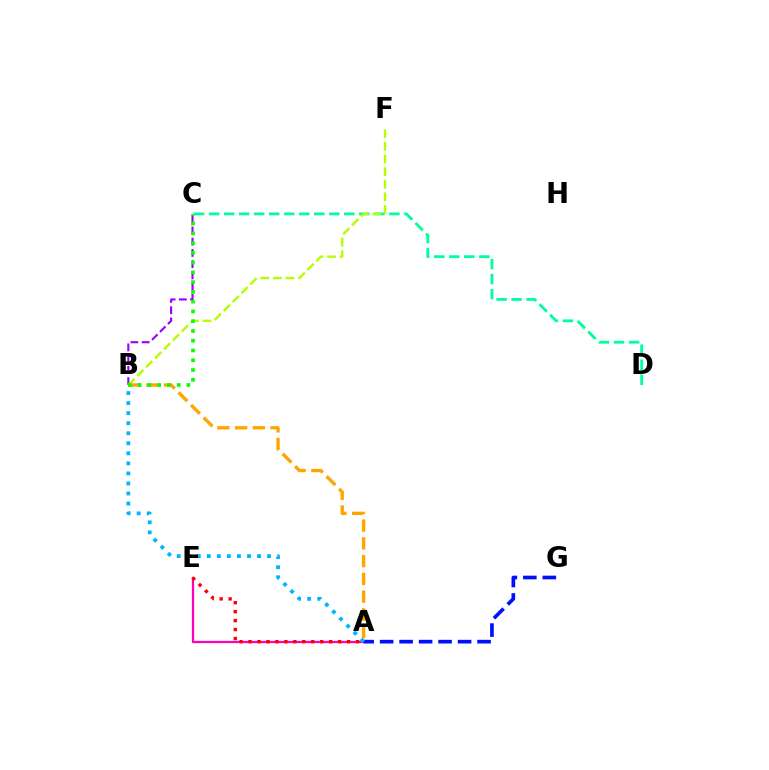{('C', 'D'): [{'color': '#00ff9d', 'line_style': 'dashed', 'thickness': 2.04}], ('A', 'E'): [{'color': '#ff00bd', 'line_style': 'solid', 'thickness': 1.62}, {'color': '#ff0000', 'line_style': 'dotted', 'thickness': 2.43}], ('A', 'B'): [{'color': '#ffa500', 'line_style': 'dashed', 'thickness': 2.41}, {'color': '#00b5ff', 'line_style': 'dotted', 'thickness': 2.73}], ('A', 'G'): [{'color': '#0010ff', 'line_style': 'dashed', 'thickness': 2.65}], ('B', 'C'): [{'color': '#9b00ff', 'line_style': 'dashed', 'thickness': 1.53}, {'color': '#08ff00', 'line_style': 'dotted', 'thickness': 2.65}], ('B', 'F'): [{'color': '#b3ff00', 'line_style': 'dashed', 'thickness': 1.71}]}